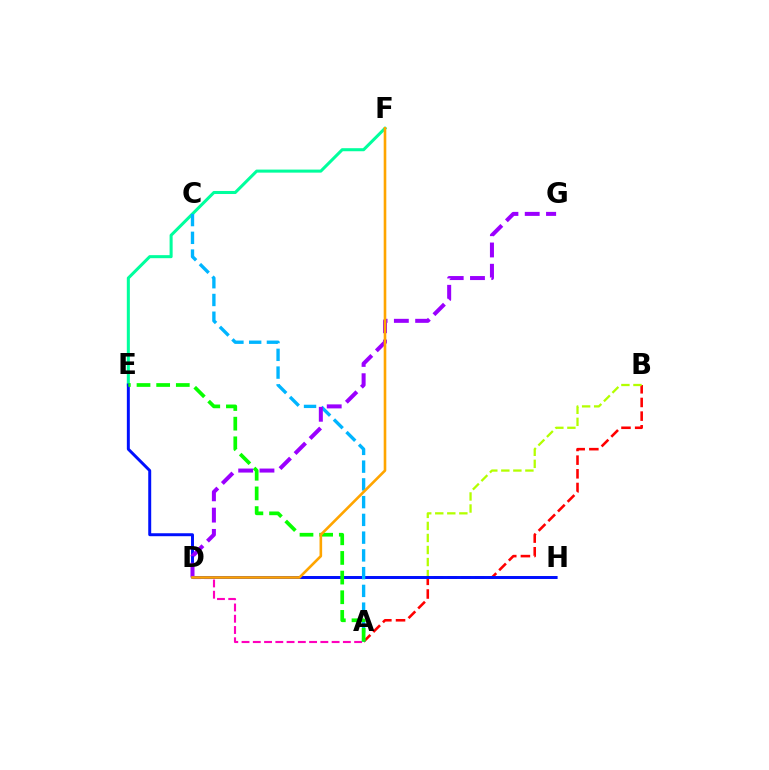{('A', 'D'): [{'color': '#ff00bd', 'line_style': 'dashed', 'thickness': 1.53}], ('E', 'F'): [{'color': '#00ff9d', 'line_style': 'solid', 'thickness': 2.19}], ('A', 'B'): [{'color': '#ff0000', 'line_style': 'dashed', 'thickness': 1.86}], ('B', 'D'): [{'color': '#b3ff00', 'line_style': 'dashed', 'thickness': 1.64}], ('E', 'H'): [{'color': '#0010ff', 'line_style': 'solid', 'thickness': 2.13}], ('A', 'C'): [{'color': '#00b5ff', 'line_style': 'dashed', 'thickness': 2.41}], ('A', 'E'): [{'color': '#08ff00', 'line_style': 'dashed', 'thickness': 2.67}], ('D', 'G'): [{'color': '#9b00ff', 'line_style': 'dashed', 'thickness': 2.89}], ('D', 'F'): [{'color': '#ffa500', 'line_style': 'solid', 'thickness': 1.88}]}